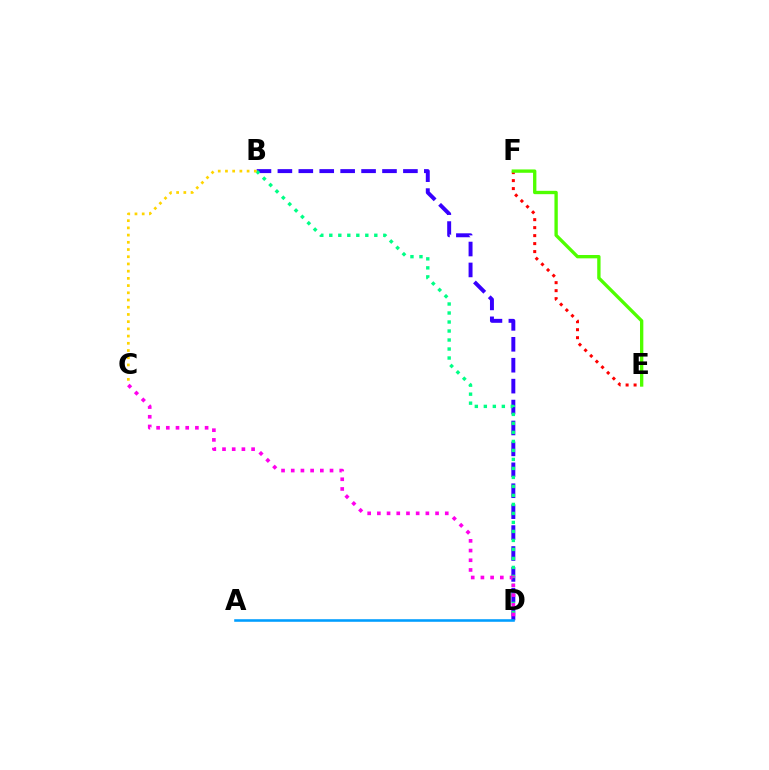{('B', 'D'): [{'color': '#3700ff', 'line_style': 'dashed', 'thickness': 2.84}, {'color': '#00ff86', 'line_style': 'dotted', 'thickness': 2.45}], ('E', 'F'): [{'color': '#ff0000', 'line_style': 'dotted', 'thickness': 2.17}, {'color': '#4fff00', 'line_style': 'solid', 'thickness': 2.4}], ('C', 'D'): [{'color': '#ff00ed', 'line_style': 'dotted', 'thickness': 2.64}], ('A', 'D'): [{'color': '#009eff', 'line_style': 'solid', 'thickness': 1.85}], ('B', 'C'): [{'color': '#ffd500', 'line_style': 'dotted', 'thickness': 1.96}]}